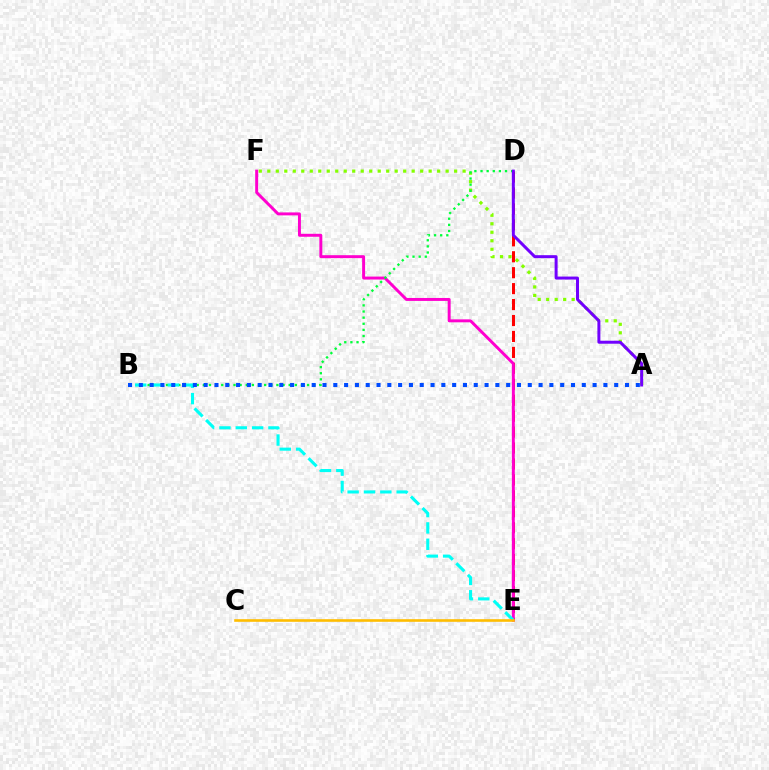{('A', 'F'): [{'color': '#84ff00', 'line_style': 'dotted', 'thickness': 2.31}], ('D', 'E'): [{'color': '#ff0000', 'line_style': 'dashed', 'thickness': 2.17}], ('E', 'F'): [{'color': '#ff00cf', 'line_style': 'solid', 'thickness': 2.13}], ('B', 'D'): [{'color': '#00ff39', 'line_style': 'dotted', 'thickness': 1.67}], ('B', 'E'): [{'color': '#00fff6', 'line_style': 'dashed', 'thickness': 2.22}], ('A', 'D'): [{'color': '#7200ff', 'line_style': 'solid', 'thickness': 2.15}], ('C', 'E'): [{'color': '#ffbd00', 'line_style': 'solid', 'thickness': 1.89}], ('A', 'B'): [{'color': '#004bff', 'line_style': 'dotted', 'thickness': 2.94}]}